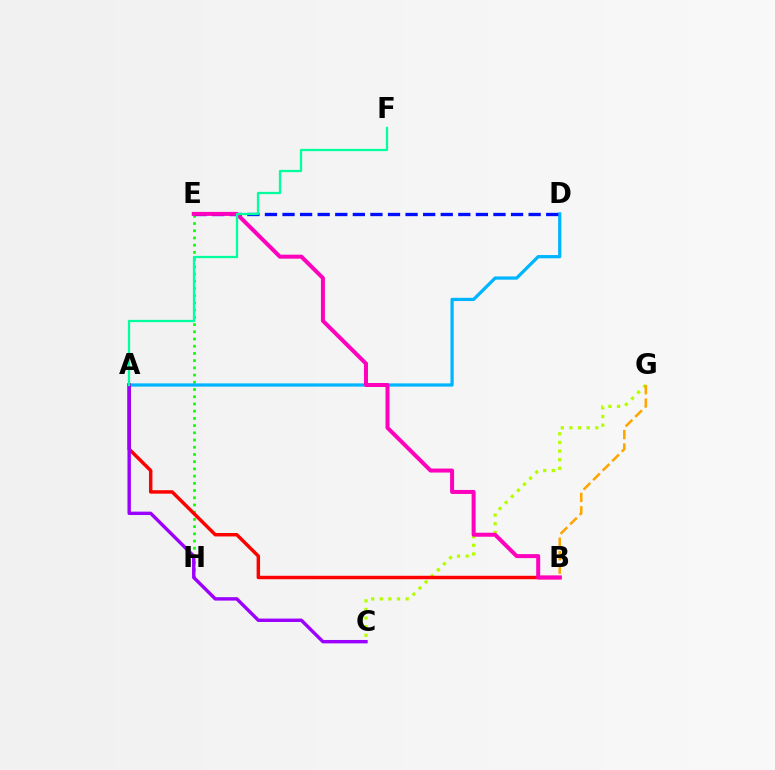{('C', 'G'): [{'color': '#b3ff00', 'line_style': 'dotted', 'thickness': 2.34}], ('E', 'H'): [{'color': '#08ff00', 'line_style': 'dotted', 'thickness': 1.96}], ('A', 'B'): [{'color': '#ff0000', 'line_style': 'solid', 'thickness': 2.48}], ('B', 'G'): [{'color': '#ffa500', 'line_style': 'dashed', 'thickness': 1.83}], ('A', 'D'): [{'color': '#00b5ff', 'line_style': 'solid', 'thickness': 2.33}], ('D', 'E'): [{'color': '#0010ff', 'line_style': 'dashed', 'thickness': 2.39}], ('A', 'C'): [{'color': '#9b00ff', 'line_style': 'solid', 'thickness': 2.45}], ('B', 'E'): [{'color': '#ff00bd', 'line_style': 'solid', 'thickness': 2.87}], ('A', 'F'): [{'color': '#00ff9d', 'line_style': 'solid', 'thickness': 1.64}]}